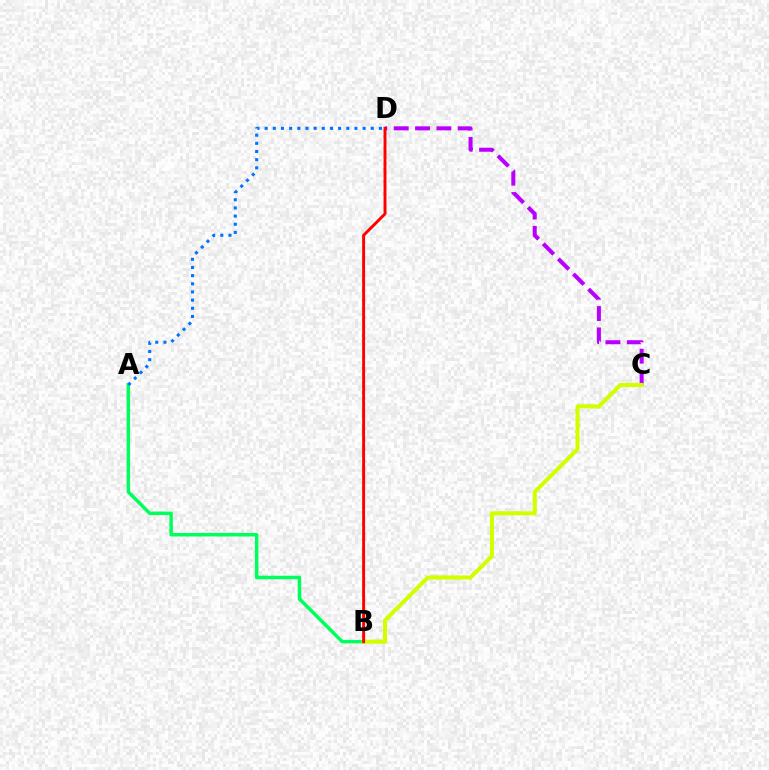{('A', 'B'): [{'color': '#00ff5c', 'line_style': 'solid', 'thickness': 2.51}], ('C', 'D'): [{'color': '#b900ff', 'line_style': 'dashed', 'thickness': 2.9}], ('A', 'D'): [{'color': '#0074ff', 'line_style': 'dotted', 'thickness': 2.22}], ('B', 'C'): [{'color': '#d1ff00', 'line_style': 'solid', 'thickness': 2.94}], ('B', 'D'): [{'color': '#ff0000', 'line_style': 'solid', 'thickness': 2.11}]}